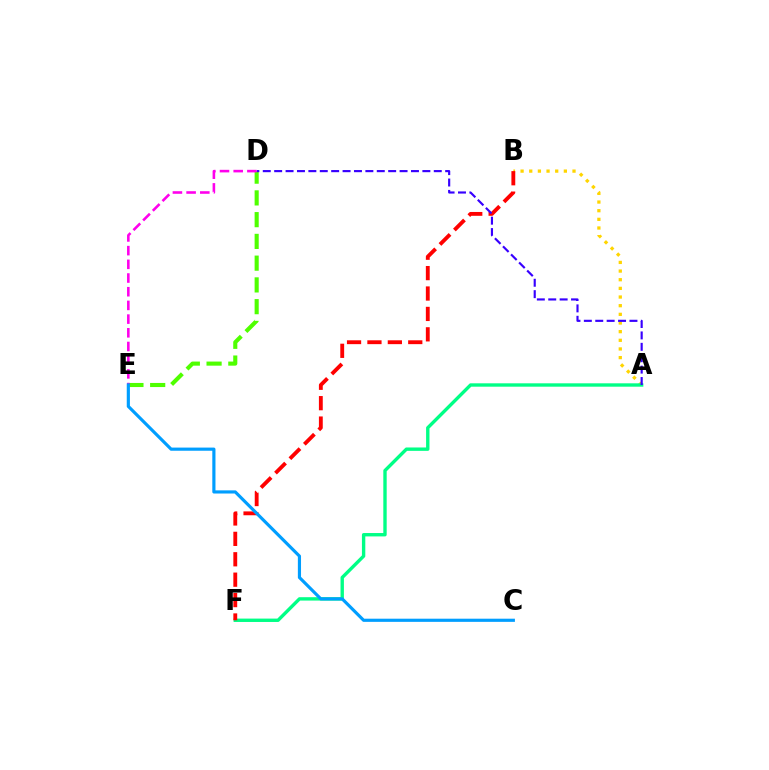{('A', 'B'): [{'color': '#ffd500', 'line_style': 'dotted', 'thickness': 2.35}], ('D', 'E'): [{'color': '#4fff00', 'line_style': 'dashed', 'thickness': 2.96}, {'color': '#ff00ed', 'line_style': 'dashed', 'thickness': 1.86}], ('A', 'F'): [{'color': '#00ff86', 'line_style': 'solid', 'thickness': 2.43}], ('B', 'F'): [{'color': '#ff0000', 'line_style': 'dashed', 'thickness': 2.77}], ('A', 'D'): [{'color': '#3700ff', 'line_style': 'dashed', 'thickness': 1.55}], ('C', 'E'): [{'color': '#009eff', 'line_style': 'solid', 'thickness': 2.27}]}